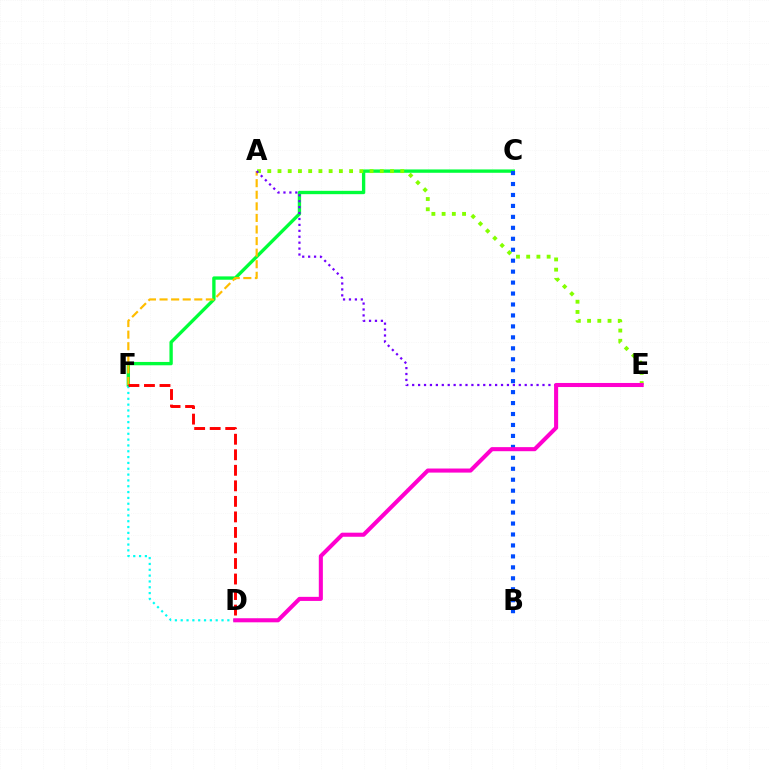{('C', 'F'): [{'color': '#00ff39', 'line_style': 'solid', 'thickness': 2.4}], ('A', 'F'): [{'color': '#ffbd00', 'line_style': 'dashed', 'thickness': 1.57}], ('D', 'F'): [{'color': '#00fff6', 'line_style': 'dotted', 'thickness': 1.58}, {'color': '#ff0000', 'line_style': 'dashed', 'thickness': 2.11}], ('A', 'E'): [{'color': '#84ff00', 'line_style': 'dotted', 'thickness': 2.78}, {'color': '#7200ff', 'line_style': 'dotted', 'thickness': 1.61}], ('B', 'C'): [{'color': '#004bff', 'line_style': 'dotted', 'thickness': 2.98}], ('D', 'E'): [{'color': '#ff00cf', 'line_style': 'solid', 'thickness': 2.93}]}